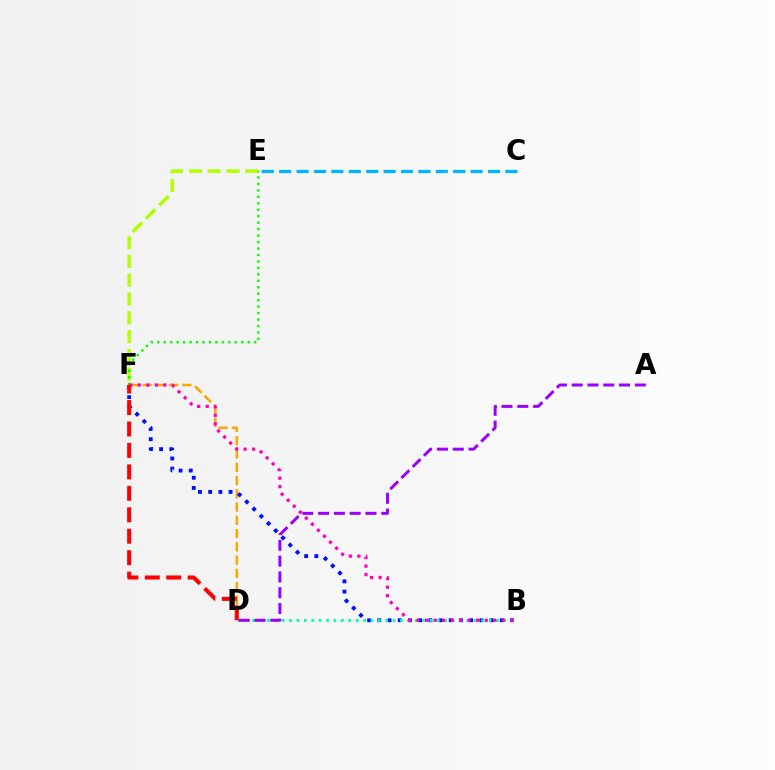{('D', 'F'): [{'color': '#ffa500', 'line_style': 'dashed', 'thickness': 1.8}, {'color': '#ff0000', 'line_style': 'dashed', 'thickness': 2.91}], ('E', 'F'): [{'color': '#b3ff00', 'line_style': 'dashed', 'thickness': 2.55}, {'color': '#08ff00', 'line_style': 'dotted', 'thickness': 1.75}], ('B', 'F'): [{'color': '#0010ff', 'line_style': 'dotted', 'thickness': 2.77}, {'color': '#ff00bd', 'line_style': 'dotted', 'thickness': 2.32}], ('B', 'D'): [{'color': '#00ff9d', 'line_style': 'dotted', 'thickness': 2.01}], ('A', 'D'): [{'color': '#9b00ff', 'line_style': 'dashed', 'thickness': 2.15}], ('C', 'E'): [{'color': '#00b5ff', 'line_style': 'dashed', 'thickness': 2.36}]}